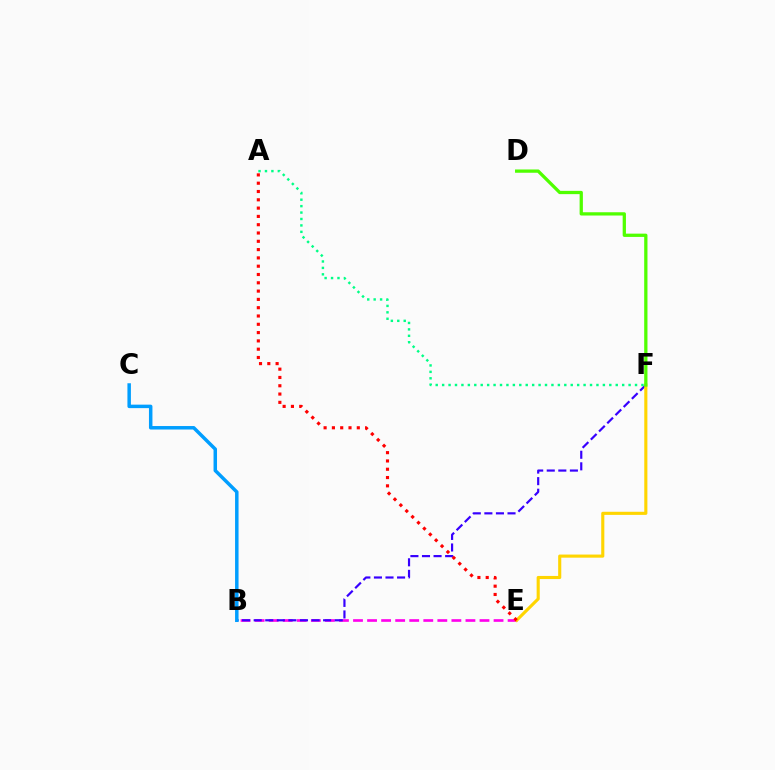{('B', 'E'): [{'color': '#ff00ed', 'line_style': 'dashed', 'thickness': 1.91}], ('B', 'F'): [{'color': '#3700ff', 'line_style': 'dashed', 'thickness': 1.57}], ('B', 'C'): [{'color': '#009eff', 'line_style': 'solid', 'thickness': 2.51}], ('E', 'F'): [{'color': '#ffd500', 'line_style': 'solid', 'thickness': 2.24}], ('D', 'F'): [{'color': '#4fff00', 'line_style': 'solid', 'thickness': 2.36}], ('A', 'F'): [{'color': '#00ff86', 'line_style': 'dotted', 'thickness': 1.75}], ('A', 'E'): [{'color': '#ff0000', 'line_style': 'dotted', 'thickness': 2.25}]}